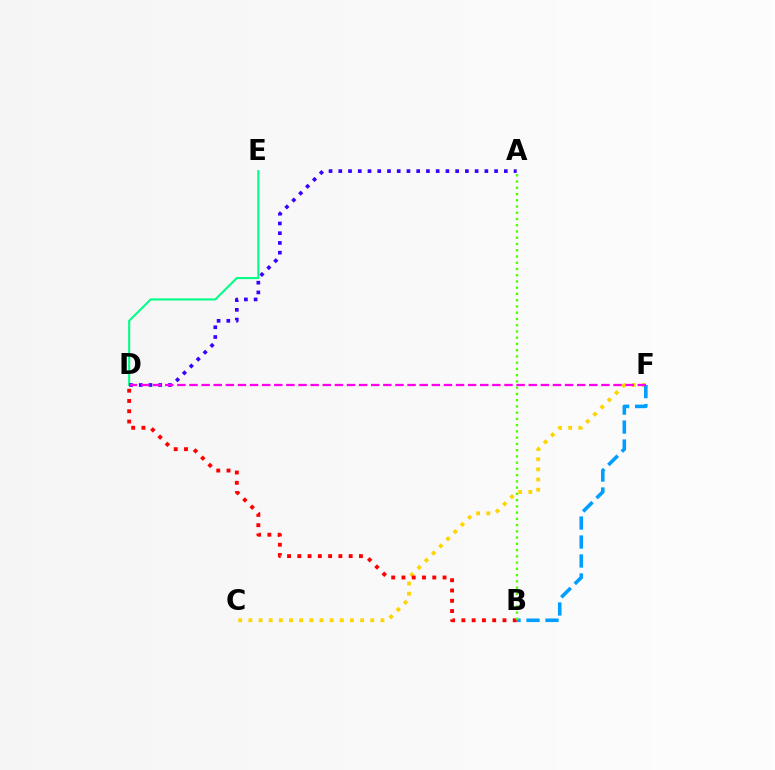{('D', 'E'): [{'color': '#00ff86', 'line_style': 'solid', 'thickness': 1.51}], ('C', 'F'): [{'color': '#ffd500', 'line_style': 'dotted', 'thickness': 2.76}], ('B', 'F'): [{'color': '#009eff', 'line_style': 'dashed', 'thickness': 2.58}], ('B', 'D'): [{'color': '#ff0000', 'line_style': 'dotted', 'thickness': 2.79}], ('A', 'D'): [{'color': '#3700ff', 'line_style': 'dotted', 'thickness': 2.65}], ('A', 'B'): [{'color': '#4fff00', 'line_style': 'dotted', 'thickness': 1.7}], ('D', 'F'): [{'color': '#ff00ed', 'line_style': 'dashed', 'thickness': 1.65}]}